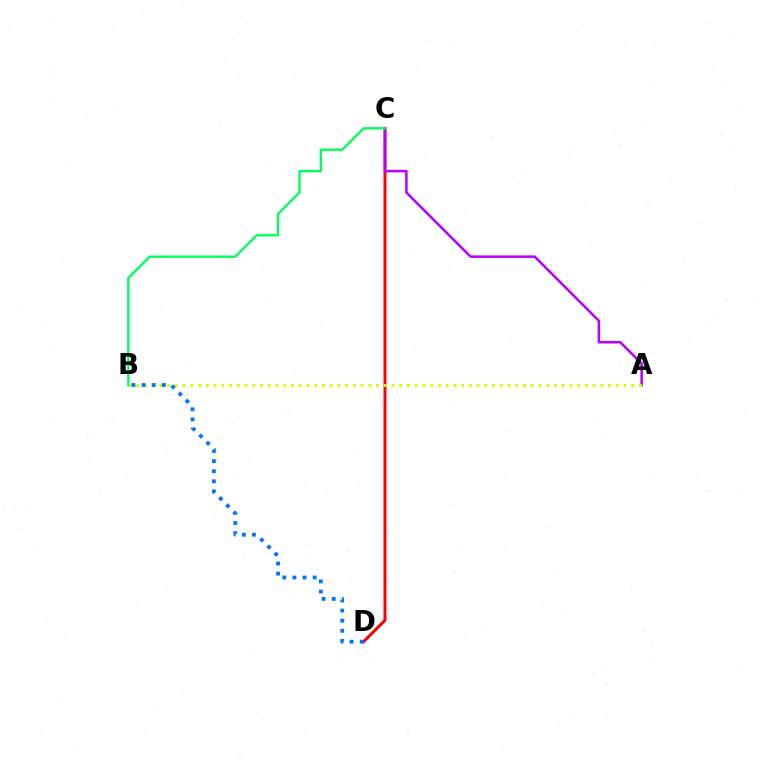{('C', 'D'): [{'color': '#ff0000', 'line_style': 'solid', 'thickness': 2.15}], ('A', 'C'): [{'color': '#b900ff', 'line_style': 'solid', 'thickness': 1.83}], ('A', 'B'): [{'color': '#d1ff00', 'line_style': 'dotted', 'thickness': 2.1}], ('B', 'D'): [{'color': '#0074ff', 'line_style': 'dotted', 'thickness': 2.75}], ('B', 'C'): [{'color': '#00ff5c', 'line_style': 'solid', 'thickness': 1.7}]}